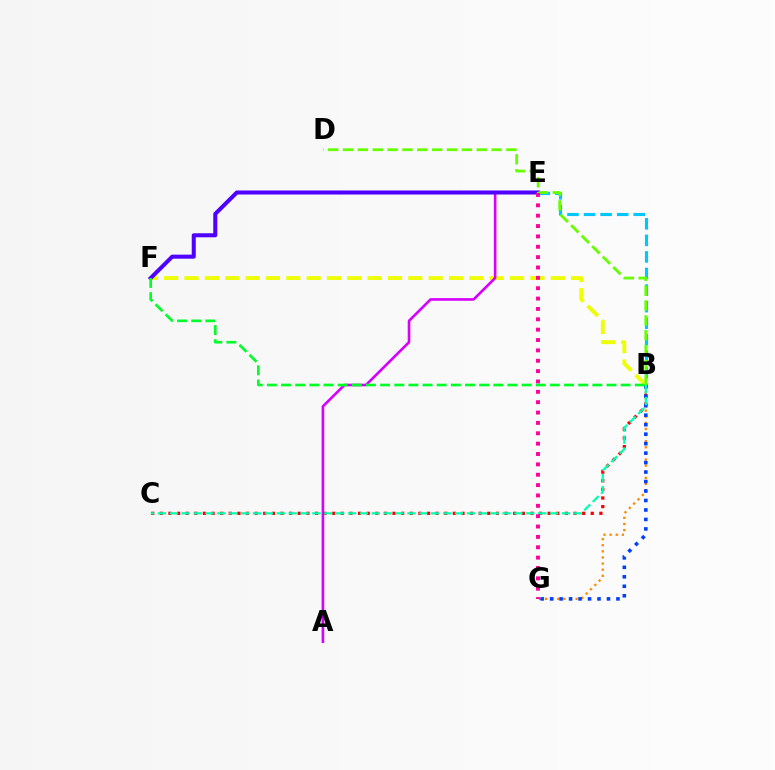{('B', 'G'): [{'color': '#ff8800', 'line_style': 'dotted', 'thickness': 1.66}, {'color': '#003fff', 'line_style': 'dotted', 'thickness': 2.57}], ('B', 'E'): [{'color': '#00c7ff', 'line_style': 'dashed', 'thickness': 2.25}], ('B', 'F'): [{'color': '#eeff00', 'line_style': 'dashed', 'thickness': 2.76}, {'color': '#00ff27', 'line_style': 'dashed', 'thickness': 1.92}], ('A', 'E'): [{'color': '#d600ff', 'line_style': 'solid', 'thickness': 1.89}], ('B', 'C'): [{'color': '#ff0000', 'line_style': 'dotted', 'thickness': 2.34}, {'color': '#00ffaf', 'line_style': 'dashed', 'thickness': 1.61}], ('E', 'F'): [{'color': '#4f00ff', 'line_style': 'solid', 'thickness': 2.91}], ('B', 'D'): [{'color': '#66ff00', 'line_style': 'dashed', 'thickness': 2.02}], ('E', 'G'): [{'color': '#ff00a0', 'line_style': 'dotted', 'thickness': 2.82}]}